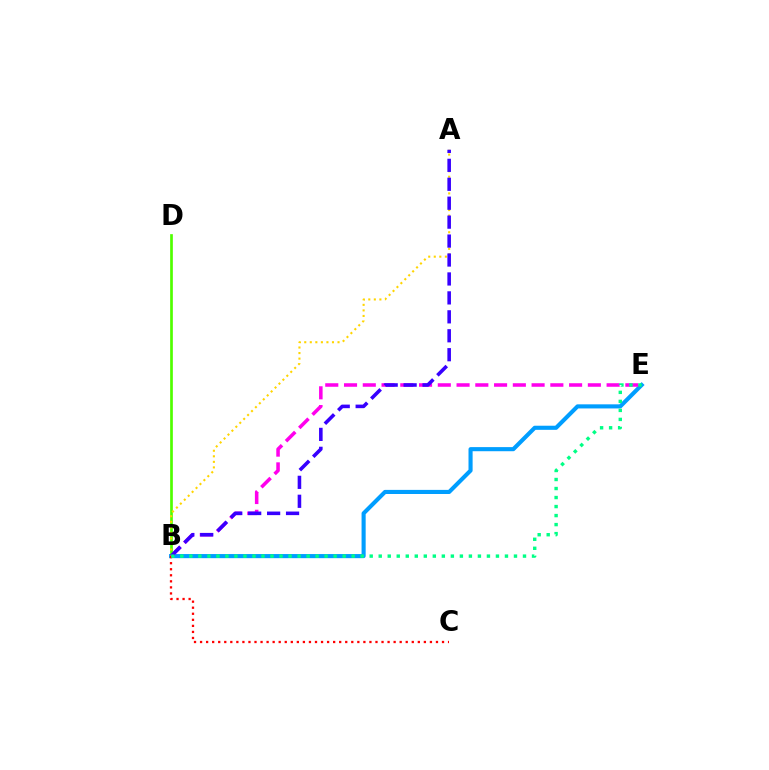{('B', 'E'): [{'color': '#009eff', 'line_style': 'solid', 'thickness': 2.96}, {'color': '#ff00ed', 'line_style': 'dashed', 'thickness': 2.55}, {'color': '#00ff86', 'line_style': 'dotted', 'thickness': 2.45}], ('B', 'D'): [{'color': '#4fff00', 'line_style': 'solid', 'thickness': 1.94}], ('A', 'B'): [{'color': '#ffd500', 'line_style': 'dotted', 'thickness': 1.51}, {'color': '#3700ff', 'line_style': 'dashed', 'thickness': 2.57}], ('B', 'C'): [{'color': '#ff0000', 'line_style': 'dotted', 'thickness': 1.64}]}